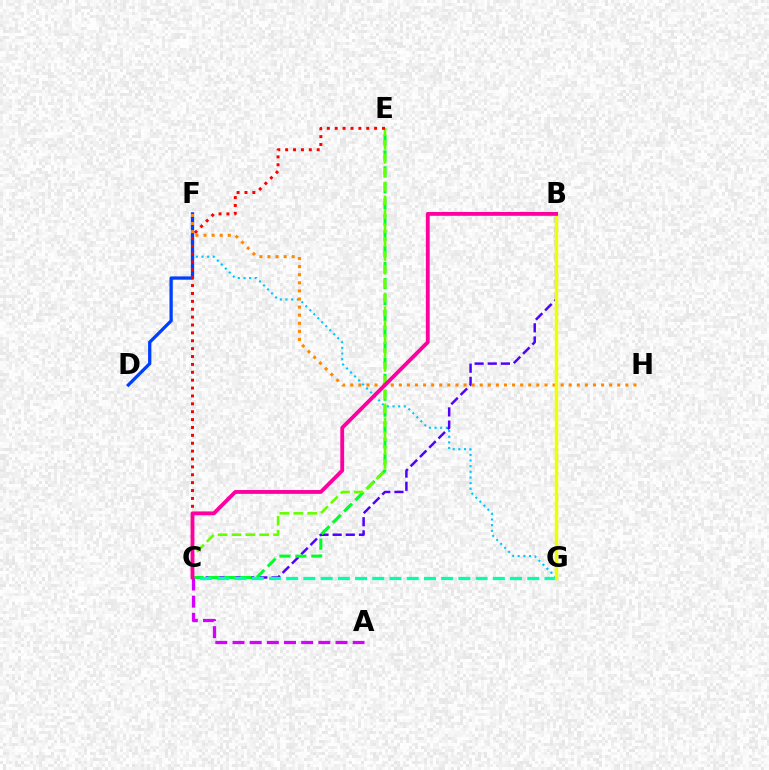{('F', 'G'): [{'color': '#00c7ff', 'line_style': 'dotted', 'thickness': 1.54}], ('D', 'F'): [{'color': '#003fff', 'line_style': 'solid', 'thickness': 2.36}], ('B', 'C'): [{'color': '#4f00ff', 'line_style': 'dashed', 'thickness': 1.79}, {'color': '#ff00a0', 'line_style': 'solid', 'thickness': 2.77}], ('C', 'E'): [{'color': '#00ff27', 'line_style': 'dashed', 'thickness': 2.17}, {'color': '#66ff00', 'line_style': 'dashed', 'thickness': 1.88}, {'color': '#ff0000', 'line_style': 'dotted', 'thickness': 2.14}], ('C', 'G'): [{'color': '#00ffaf', 'line_style': 'dashed', 'thickness': 2.34}], ('A', 'C'): [{'color': '#d600ff', 'line_style': 'dashed', 'thickness': 2.33}], ('F', 'H'): [{'color': '#ff8800', 'line_style': 'dotted', 'thickness': 2.2}], ('B', 'G'): [{'color': '#eeff00', 'line_style': 'solid', 'thickness': 2.51}]}